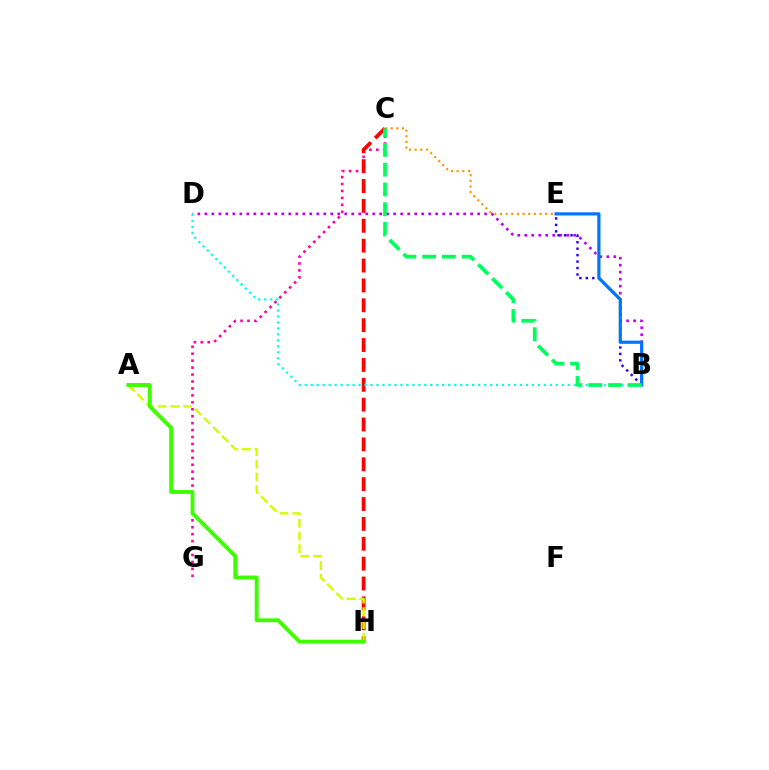{('B', 'D'): [{'color': '#b900ff', 'line_style': 'dotted', 'thickness': 1.9}, {'color': '#00fff6', 'line_style': 'dotted', 'thickness': 1.62}], ('B', 'E'): [{'color': '#2500ff', 'line_style': 'dotted', 'thickness': 1.75}, {'color': '#0074ff', 'line_style': 'solid', 'thickness': 2.31}], ('C', 'G'): [{'color': '#ff00ac', 'line_style': 'dotted', 'thickness': 1.89}], ('C', 'H'): [{'color': '#ff0000', 'line_style': 'dashed', 'thickness': 2.7}], ('A', 'H'): [{'color': '#d1ff00', 'line_style': 'dashed', 'thickness': 1.73}, {'color': '#3dff00', 'line_style': 'solid', 'thickness': 2.8}], ('C', 'E'): [{'color': '#ff9400', 'line_style': 'dotted', 'thickness': 1.54}], ('B', 'C'): [{'color': '#00ff5c', 'line_style': 'dashed', 'thickness': 2.68}]}